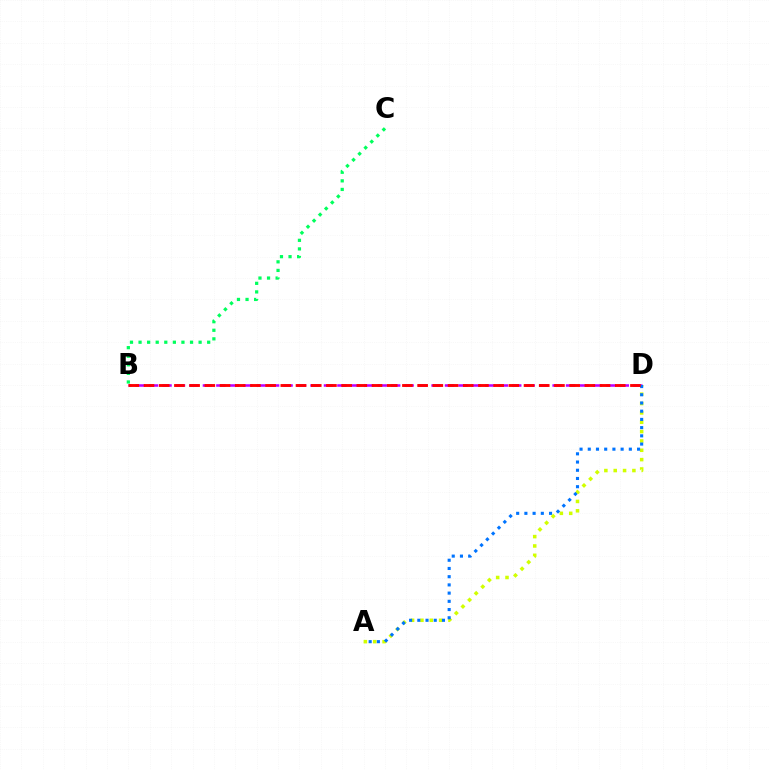{('B', 'D'): [{'color': '#b900ff', 'line_style': 'dashed', 'thickness': 1.83}, {'color': '#ff0000', 'line_style': 'dashed', 'thickness': 2.07}], ('B', 'C'): [{'color': '#00ff5c', 'line_style': 'dotted', 'thickness': 2.33}], ('A', 'D'): [{'color': '#d1ff00', 'line_style': 'dotted', 'thickness': 2.54}, {'color': '#0074ff', 'line_style': 'dotted', 'thickness': 2.23}]}